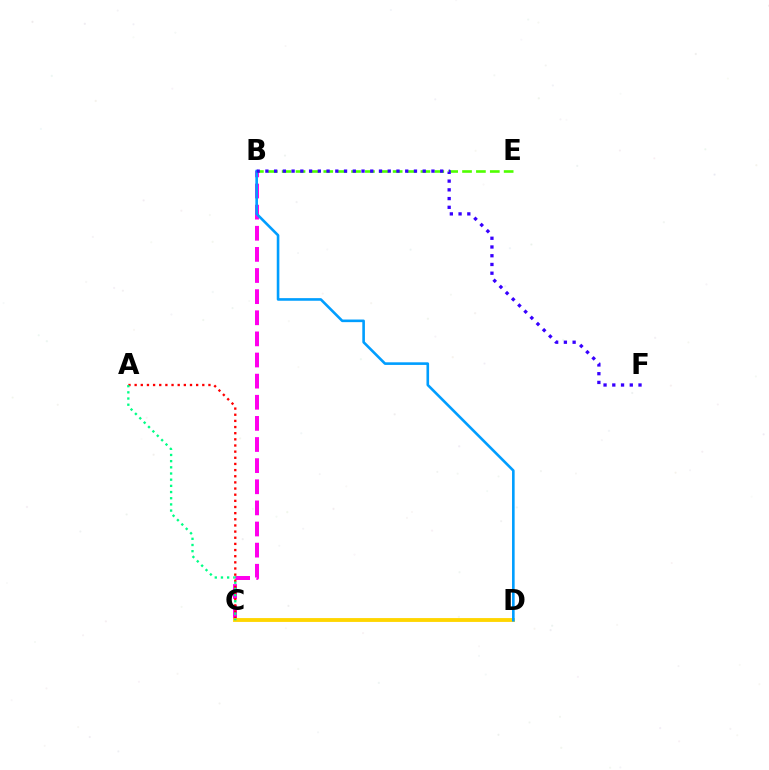{('B', 'C'): [{'color': '#ff00ed', 'line_style': 'dashed', 'thickness': 2.87}], ('A', 'C'): [{'color': '#ff0000', 'line_style': 'dotted', 'thickness': 1.67}, {'color': '#00ff86', 'line_style': 'dotted', 'thickness': 1.68}], ('C', 'D'): [{'color': '#ffd500', 'line_style': 'solid', 'thickness': 2.77}], ('B', 'E'): [{'color': '#4fff00', 'line_style': 'dashed', 'thickness': 1.89}], ('B', 'D'): [{'color': '#009eff', 'line_style': 'solid', 'thickness': 1.88}], ('B', 'F'): [{'color': '#3700ff', 'line_style': 'dotted', 'thickness': 2.37}]}